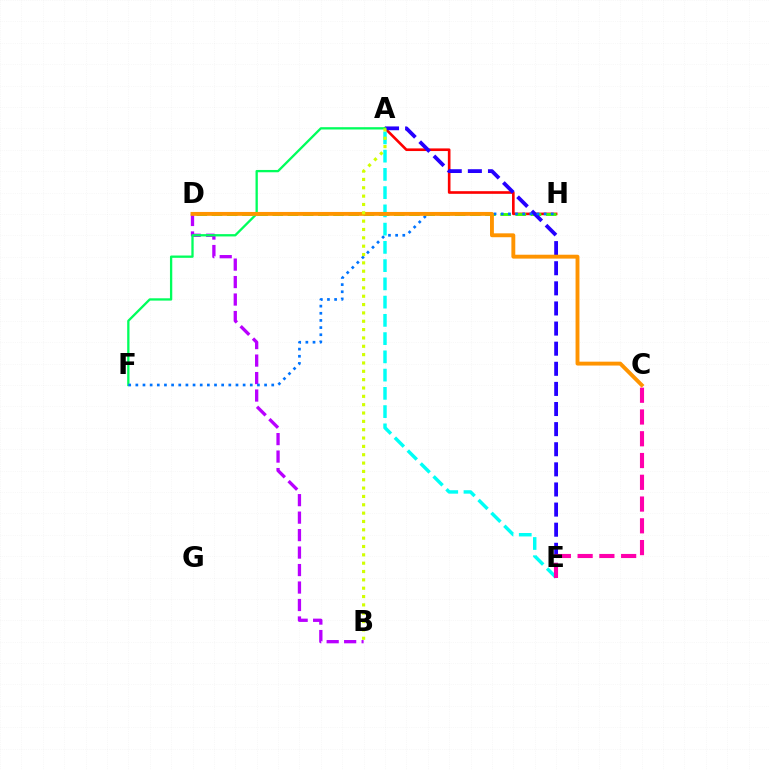{('B', 'D'): [{'color': '#b900ff', 'line_style': 'dashed', 'thickness': 2.37}], ('A', 'H'): [{'color': '#ff0000', 'line_style': 'solid', 'thickness': 1.9}], ('D', 'H'): [{'color': '#3dff00', 'line_style': 'dashed', 'thickness': 2.06}], ('A', 'E'): [{'color': '#2500ff', 'line_style': 'dashed', 'thickness': 2.73}, {'color': '#00fff6', 'line_style': 'dashed', 'thickness': 2.48}], ('A', 'F'): [{'color': '#00ff5c', 'line_style': 'solid', 'thickness': 1.66}], ('C', 'E'): [{'color': '#ff00ac', 'line_style': 'dashed', 'thickness': 2.96}], ('F', 'H'): [{'color': '#0074ff', 'line_style': 'dotted', 'thickness': 1.94}], ('C', 'D'): [{'color': '#ff9400', 'line_style': 'solid', 'thickness': 2.8}], ('A', 'B'): [{'color': '#d1ff00', 'line_style': 'dotted', 'thickness': 2.27}]}